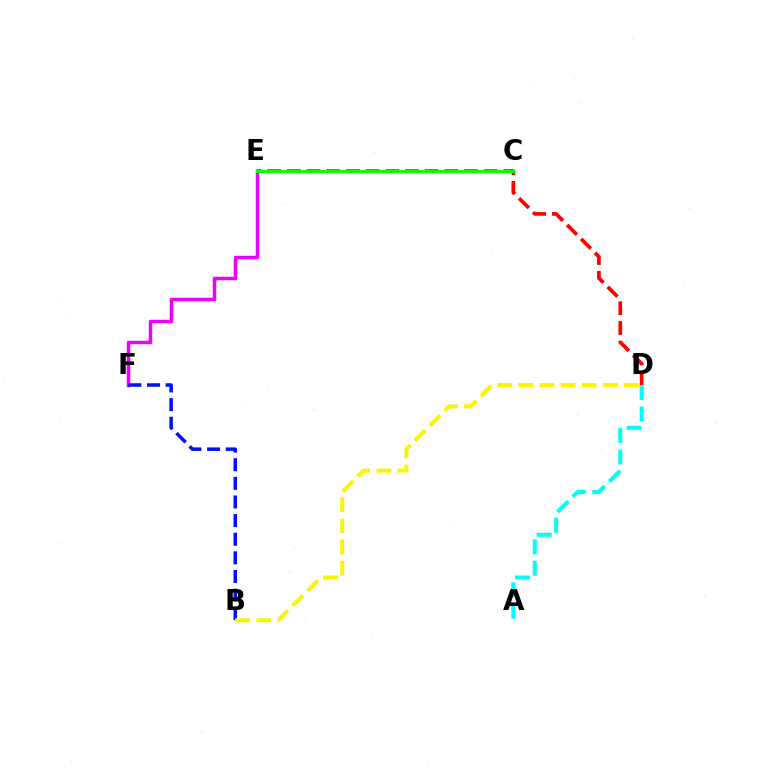{('D', 'E'): [{'color': '#ff0000', 'line_style': 'dashed', 'thickness': 2.67}], ('E', 'F'): [{'color': '#ee00ff', 'line_style': 'solid', 'thickness': 2.52}], ('C', 'E'): [{'color': '#08ff00', 'line_style': 'solid', 'thickness': 2.12}], ('B', 'F'): [{'color': '#0010ff', 'line_style': 'dashed', 'thickness': 2.53}], ('B', 'D'): [{'color': '#fcf500', 'line_style': 'dashed', 'thickness': 2.87}], ('A', 'D'): [{'color': '#00fff6', 'line_style': 'dashed', 'thickness': 2.92}]}